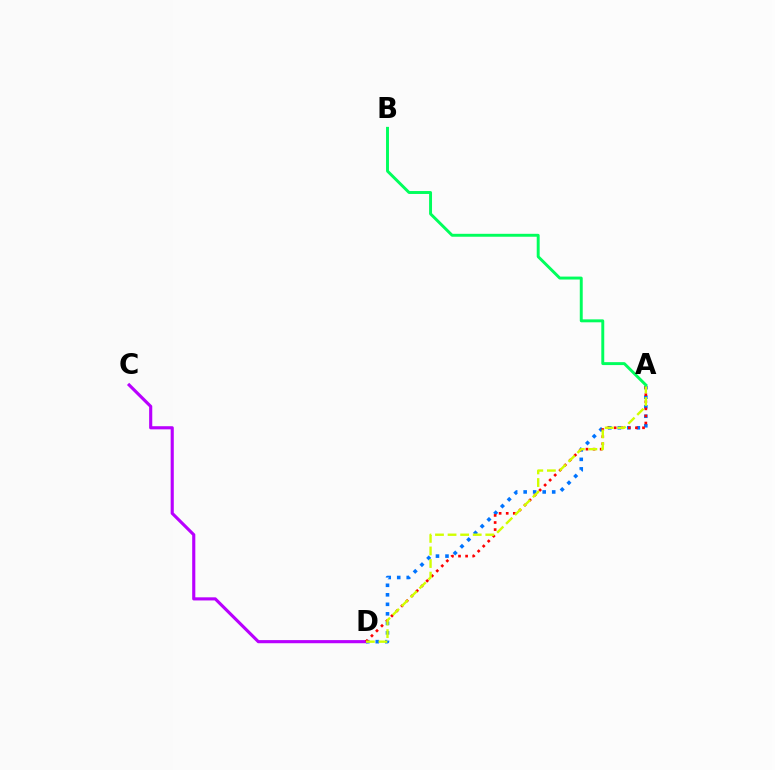{('C', 'D'): [{'color': '#b900ff', 'line_style': 'solid', 'thickness': 2.25}], ('A', 'D'): [{'color': '#0074ff', 'line_style': 'dotted', 'thickness': 2.58}, {'color': '#ff0000', 'line_style': 'dotted', 'thickness': 1.92}, {'color': '#d1ff00', 'line_style': 'dashed', 'thickness': 1.71}], ('A', 'B'): [{'color': '#00ff5c', 'line_style': 'solid', 'thickness': 2.11}]}